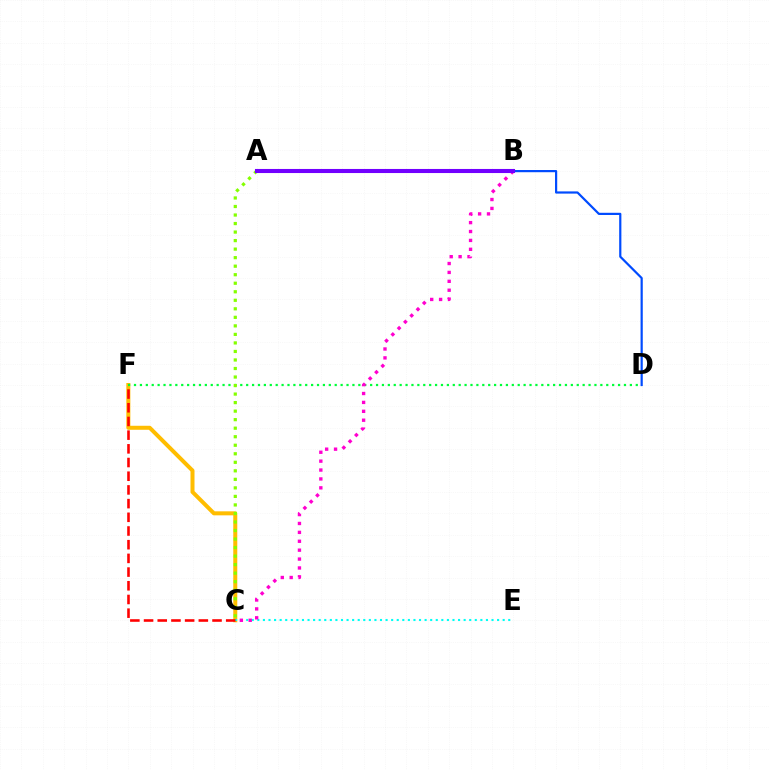{('C', 'F'): [{'color': '#ffbd00', 'line_style': 'solid', 'thickness': 2.89}, {'color': '#ff0000', 'line_style': 'dashed', 'thickness': 1.86}], ('D', 'F'): [{'color': '#00ff39', 'line_style': 'dotted', 'thickness': 1.6}], ('C', 'E'): [{'color': '#00fff6', 'line_style': 'dotted', 'thickness': 1.51}], ('B', 'C'): [{'color': '#ff00cf', 'line_style': 'dotted', 'thickness': 2.42}], ('A', 'C'): [{'color': '#84ff00', 'line_style': 'dotted', 'thickness': 2.32}], ('B', 'D'): [{'color': '#004bff', 'line_style': 'solid', 'thickness': 1.58}], ('A', 'B'): [{'color': '#7200ff', 'line_style': 'solid', 'thickness': 2.94}]}